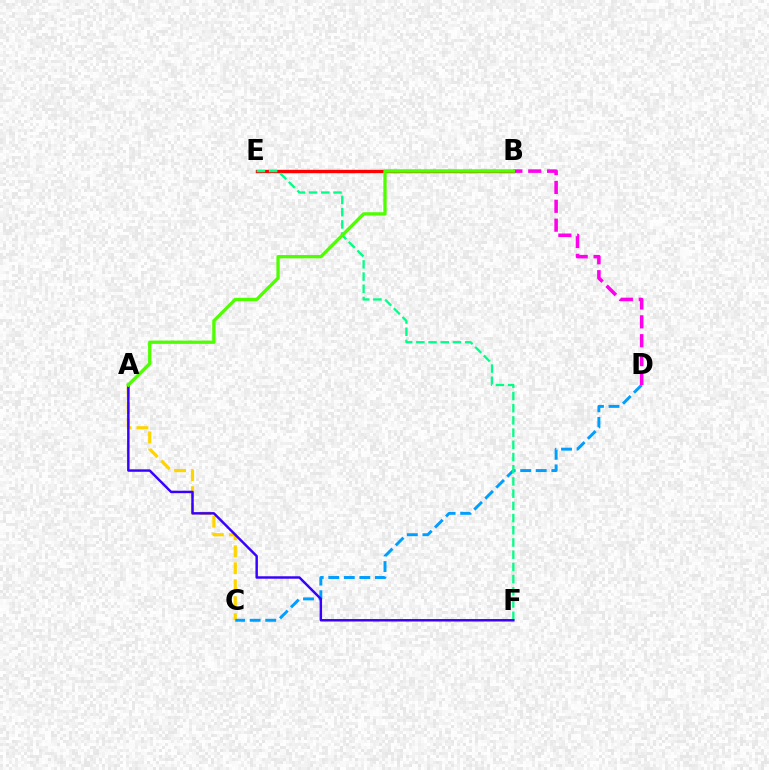{('A', 'C'): [{'color': '#ffd500', 'line_style': 'dashed', 'thickness': 2.31}], ('C', 'D'): [{'color': '#009eff', 'line_style': 'dashed', 'thickness': 2.11}], ('B', 'E'): [{'color': '#ff0000', 'line_style': 'solid', 'thickness': 2.42}], ('E', 'F'): [{'color': '#00ff86', 'line_style': 'dashed', 'thickness': 1.66}], ('B', 'D'): [{'color': '#ff00ed', 'line_style': 'dashed', 'thickness': 2.56}], ('A', 'F'): [{'color': '#3700ff', 'line_style': 'solid', 'thickness': 1.77}], ('A', 'B'): [{'color': '#4fff00', 'line_style': 'solid', 'thickness': 2.38}]}